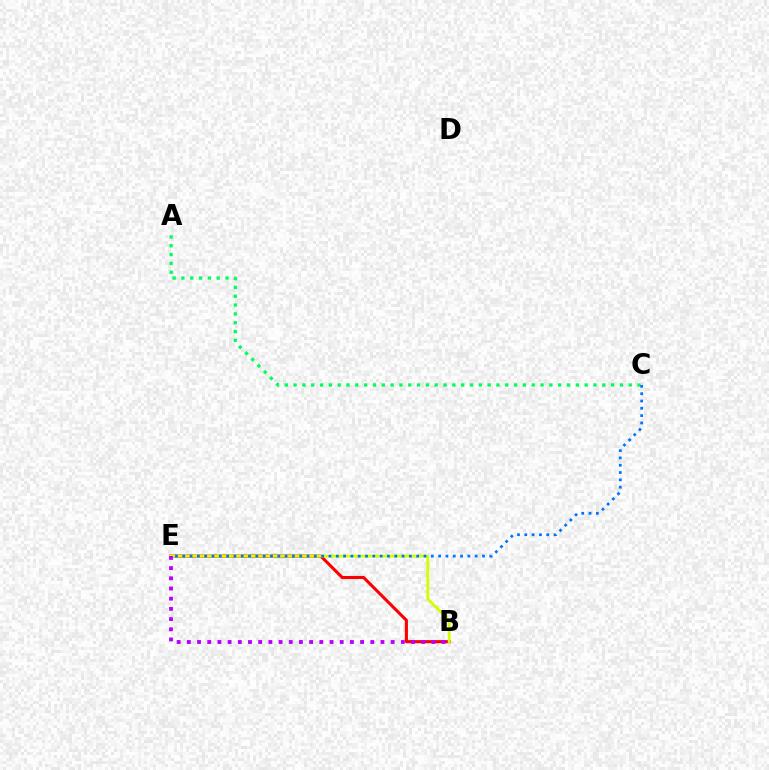{('B', 'E'): [{'color': '#ff0000', 'line_style': 'solid', 'thickness': 2.22}, {'color': '#d1ff00', 'line_style': 'solid', 'thickness': 2.0}, {'color': '#b900ff', 'line_style': 'dotted', 'thickness': 2.77}], ('A', 'C'): [{'color': '#00ff5c', 'line_style': 'dotted', 'thickness': 2.4}], ('C', 'E'): [{'color': '#0074ff', 'line_style': 'dotted', 'thickness': 1.99}]}